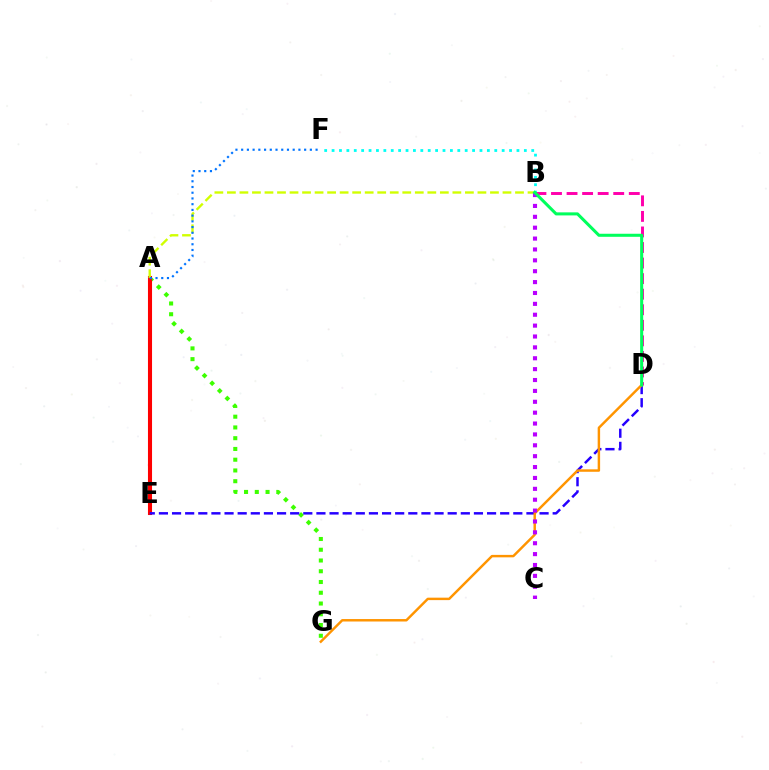{('A', 'G'): [{'color': '#3dff00', 'line_style': 'dotted', 'thickness': 2.92}], ('A', 'E'): [{'color': '#ff0000', 'line_style': 'solid', 'thickness': 2.94}], ('D', 'E'): [{'color': '#2500ff', 'line_style': 'dashed', 'thickness': 1.78}], ('D', 'G'): [{'color': '#ff9400', 'line_style': 'solid', 'thickness': 1.77}], ('B', 'F'): [{'color': '#00fff6', 'line_style': 'dotted', 'thickness': 2.01}], ('A', 'B'): [{'color': '#d1ff00', 'line_style': 'dashed', 'thickness': 1.7}], ('B', 'D'): [{'color': '#ff00ac', 'line_style': 'dashed', 'thickness': 2.11}, {'color': '#00ff5c', 'line_style': 'solid', 'thickness': 2.2}], ('A', 'F'): [{'color': '#0074ff', 'line_style': 'dotted', 'thickness': 1.56}], ('B', 'C'): [{'color': '#b900ff', 'line_style': 'dotted', 'thickness': 2.96}]}